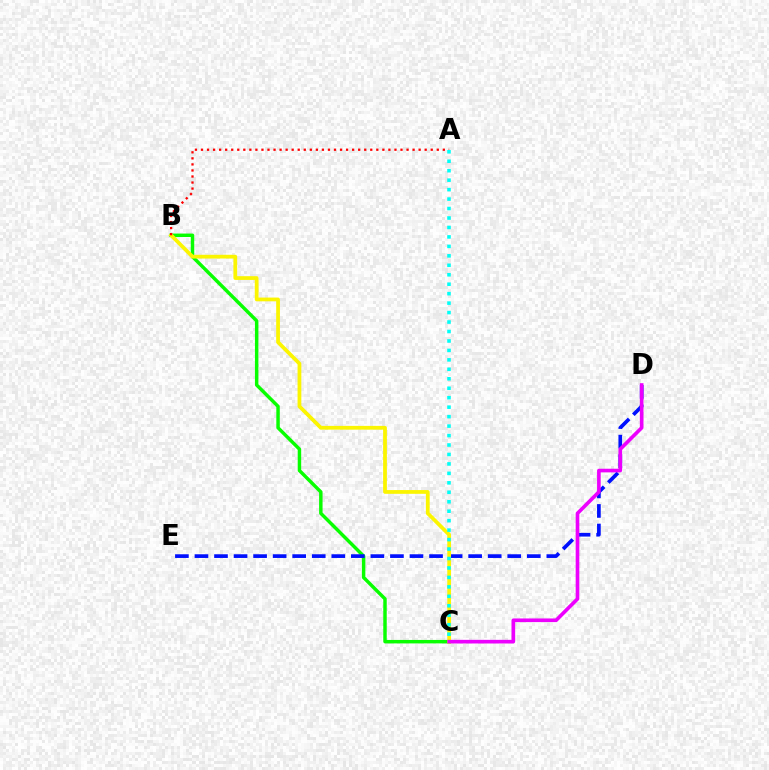{('B', 'C'): [{'color': '#08ff00', 'line_style': 'solid', 'thickness': 2.49}, {'color': '#fcf500', 'line_style': 'solid', 'thickness': 2.71}], ('D', 'E'): [{'color': '#0010ff', 'line_style': 'dashed', 'thickness': 2.66}], ('A', 'B'): [{'color': '#ff0000', 'line_style': 'dotted', 'thickness': 1.64}], ('A', 'C'): [{'color': '#00fff6', 'line_style': 'dotted', 'thickness': 2.57}], ('C', 'D'): [{'color': '#ee00ff', 'line_style': 'solid', 'thickness': 2.62}]}